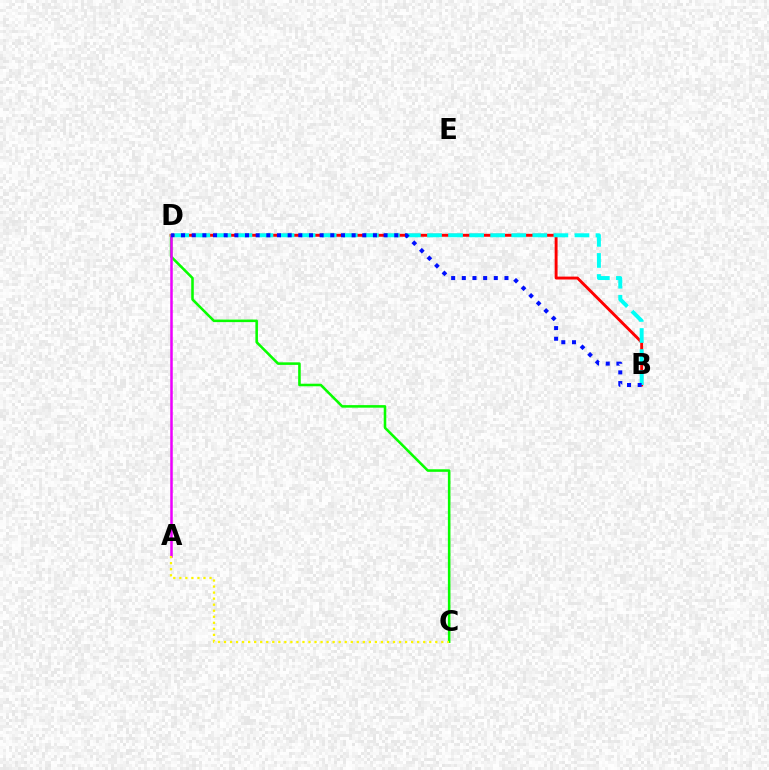{('B', 'D'): [{'color': '#ff0000', 'line_style': 'solid', 'thickness': 2.1}, {'color': '#00fff6', 'line_style': 'dashed', 'thickness': 2.86}, {'color': '#0010ff', 'line_style': 'dotted', 'thickness': 2.9}], ('C', 'D'): [{'color': '#08ff00', 'line_style': 'solid', 'thickness': 1.84}], ('A', 'D'): [{'color': '#ee00ff', 'line_style': 'solid', 'thickness': 1.81}], ('A', 'C'): [{'color': '#fcf500', 'line_style': 'dotted', 'thickness': 1.64}]}